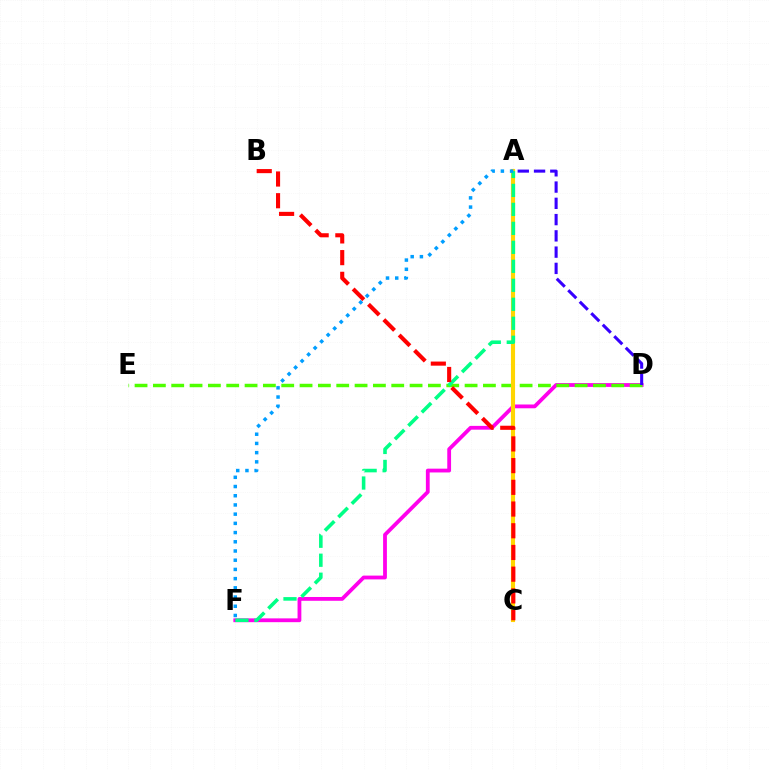{('D', 'F'): [{'color': '#ff00ed', 'line_style': 'solid', 'thickness': 2.73}], ('D', 'E'): [{'color': '#4fff00', 'line_style': 'dashed', 'thickness': 2.49}], ('A', 'D'): [{'color': '#3700ff', 'line_style': 'dashed', 'thickness': 2.21}], ('A', 'C'): [{'color': '#ffd500', 'line_style': 'solid', 'thickness': 2.97}], ('A', 'F'): [{'color': '#00ff86', 'line_style': 'dashed', 'thickness': 2.58}, {'color': '#009eff', 'line_style': 'dotted', 'thickness': 2.5}], ('B', 'C'): [{'color': '#ff0000', 'line_style': 'dashed', 'thickness': 2.95}]}